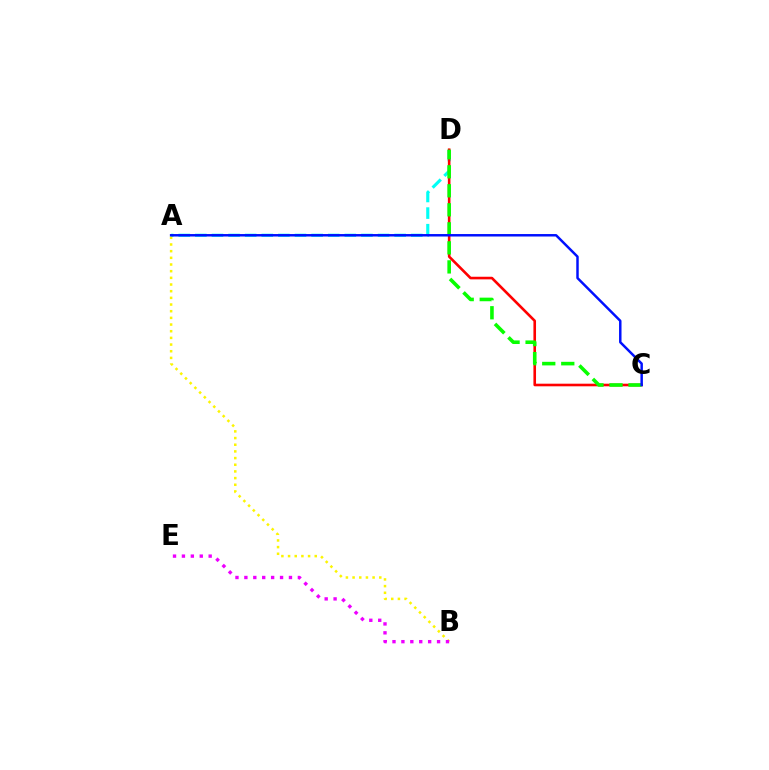{('A', 'D'): [{'color': '#00fff6', 'line_style': 'dashed', 'thickness': 2.26}], ('C', 'D'): [{'color': '#ff0000', 'line_style': 'solid', 'thickness': 1.88}, {'color': '#08ff00', 'line_style': 'dashed', 'thickness': 2.58}], ('A', 'B'): [{'color': '#fcf500', 'line_style': 'dotted', 'thickness': 1.81}], ('B', 'E'): [{'color': '#ee00ff', 'line_style': 'dotted', 'thickness': 2.42}], ('A', 'C'): [{'color': '#0010ff', 'line_style': 'solid', 'thickness': 1.78}]}